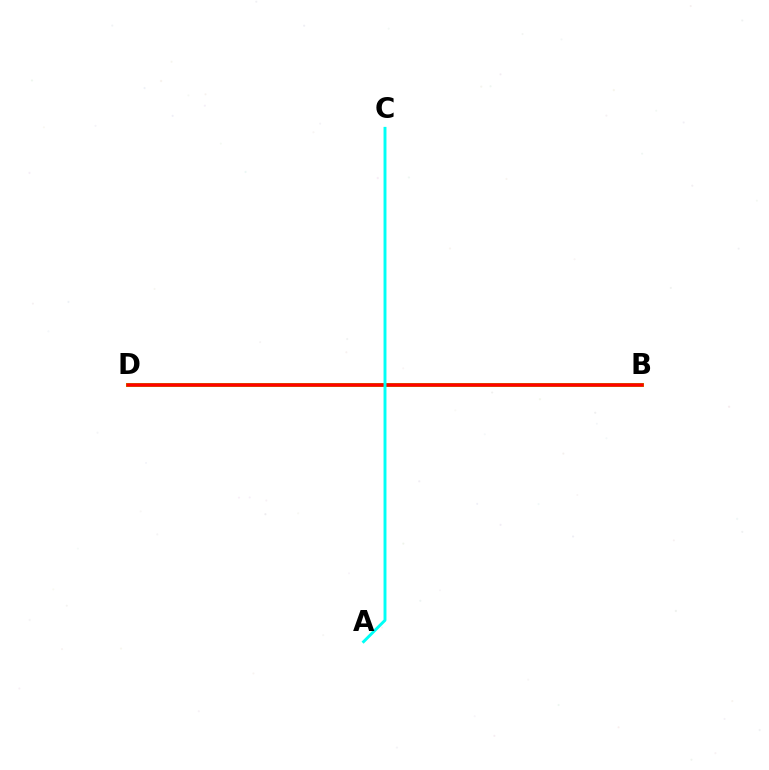{('B', 'D'): [{'color': '#7200ff', 'line_style': 'dotted', 'thickness': 2.06}, {'color': '#84ff00', 'line_style': 'solid', 'thickness': 2.89}, {'color': '#ff0000', 'line_style': 'solid', 'thickness': 2.56}], ('A', 'C'): [{'color': '#00fff6', 'line_style': 'solid', 'thickness': 2.1}]}